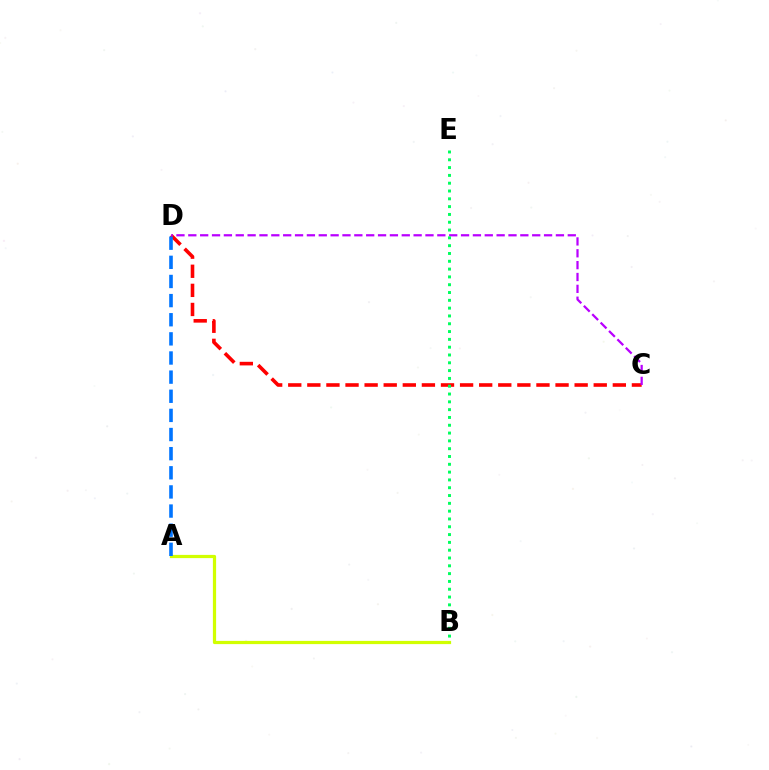{('C', 'D'): [{'color': '#ff0000', 'line_style': 'dashed', 'thickness': 2.59}, {'color': '#b900ff', 'line_style': 'dashed', 'thickness': 1.61}], ('A', 'B'): [{'color': '#d1ff00', 'line_style': 'solid', 'thickness': 2.32}], ('A', 'D'): [{'color': '#0074ff', 'line_style': 'dashed', 'thickness': 2.6}], ('B', 'E'): [{'color': '#00ff5c', 'line_style': 'dotted', 'thickness': 2.12}]}